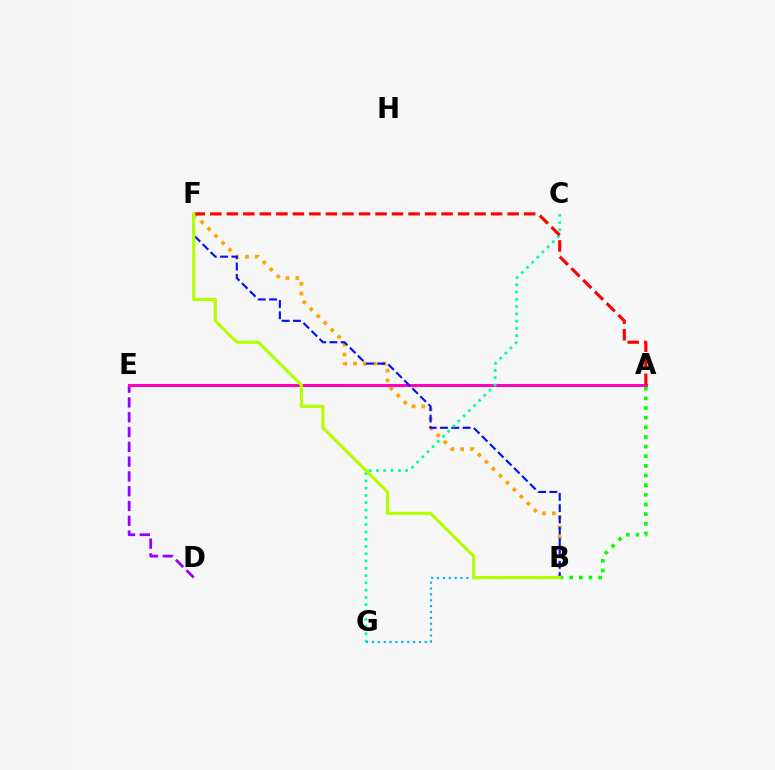{('B', 'F'): [{'color': '#ffa500', 'line_style': 'dotted', 'thickness': 2.68}, {'color': '#0010ff', 'line_style': 'dashed', 'thickness': 1.54}, {'color': '#b3ff00', 'line_style': 'solid', 'thickness': 2.27}], ('D', 'E'): [{'color': '#9b00ff', 'line_style': 'dashed', 'thickness': 2.01}], ('A', 'E'): [{'color': '#ff00bd', 'line_style': 'solid', 'thickness': 2.13}], ('C', 'G'): [{'color': '#00ff9d', 'line_style': 'dotted', 'thickness': 1.98}], ('B', 'G'): [{'color': '#00b5ff', 'line_style': 'dotted', 'thickness': 1.59}], ('A', 'F'): [{'color': '#ff0000', 'line_style': 'dashed', 'thickness': 2.24}], ('A', 'B'): [{'color': '#08ff00', 'line_style': 'dotted', 'thickness': 2.62}]}